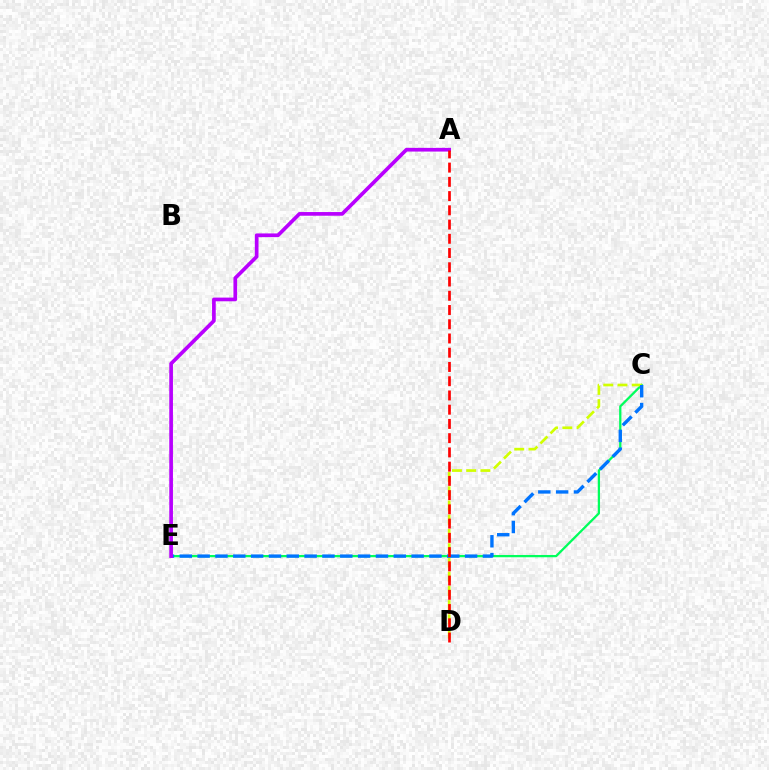{('C', 'E'): [{'color': '#00ff5c', 'line_style': 'solid', 'thickness': 1.64}, {'color': '#0074ff', 'line_style': 'dashed', 'thickness': 2.42}], ('C', 'D'): [{'color': '#d1ff00', 'line_style': 'dashed', 'thickness': 1.93}], ('A', 'E'): [{'color': '#b900ff', 'line_style': 'solid', 'thickness': 2.65}], ('A', 'D'): [{'color': '#ff0000', 'line_style': 'dashed', 'thickness': 1.93}]}